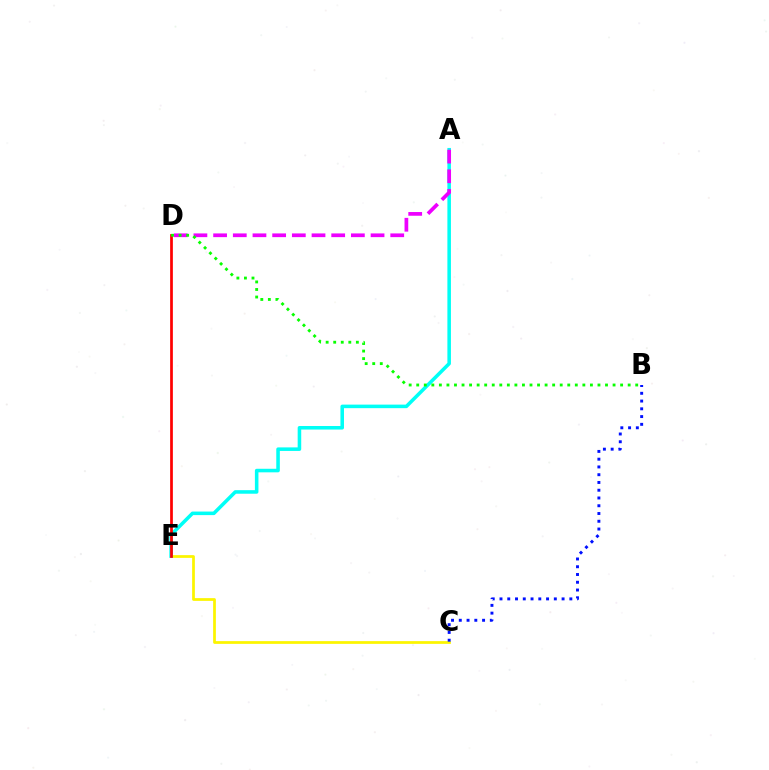{('C', 'E'): [{'color': '#fcf500', 'line_style': 'solid', 'thickness': 1.98}], ('A', 'E'): [{'color': '#00fff6', 'line_style': 'solid', 'thickness': 2.56}], ('A', 'D'): [{'color': '#ee00ff', 'line_style': 'dashed', 'thickness': 2.67}], ('B', 'C'): [{'color': '#0010ff', 'line_style': 'dotted', 'thickness': 2.11}], ('D', 'E'): [{'color': '#ff0000', 'line_style': 'solid', 'thickness': 1.96}], ('B', 'D'): [{'color': '#08ff00', 'line_style': 'dotted', 'thickness': 2.05}]}